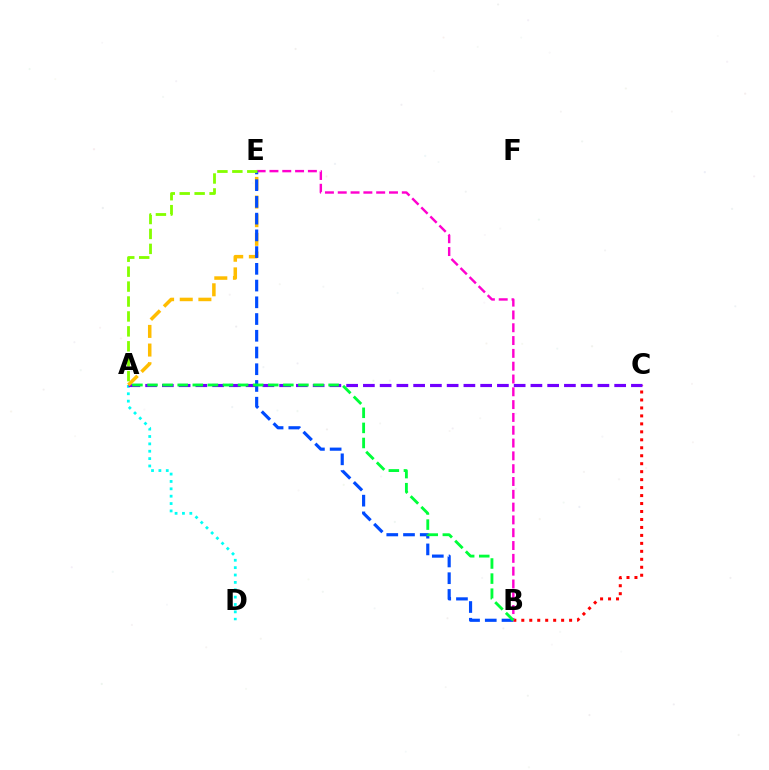{('B', 'C'): [{'color': '#ff0000', 'line_style': 'dotted', 'thickness': 2.16}], ('A', 'D'): [{'color': '#00fff6', 'line_style': 'dotted', 'thickness': 2.0}], ('A', 'C'): [{'color': '#7200ff', 'line_style': 'dashed', 'thickness': 2.28}], ('A', 'E'): [{'color': '#ffbd00', 'line_style': 'dashed', 'thickness': 2.53}, {'color': '#84ff00', 'line_style': 'dashed', 'thickness': 2.03}], ('B', 'E'): [{'color': '#ff00cf', 'line_style': 'dashed', 'thickness': 1.74}, {'color': '#004bff', 'line_style': 'dashed', 'thickness': 2.27}], ('A', 'B'): [{'color': '#00ff39', 'line_style': 'dashed', 'thickness': 2.05}]}